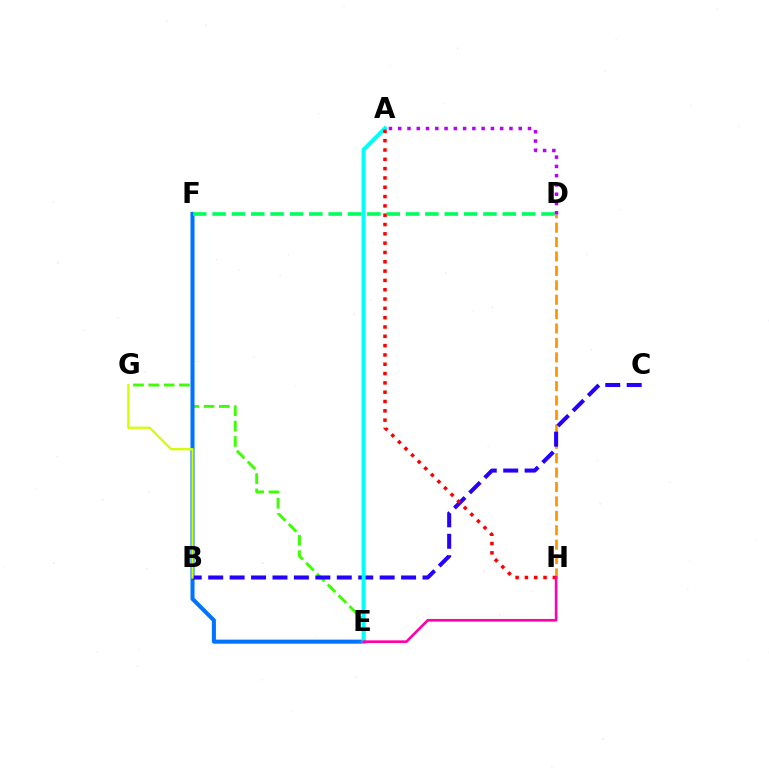{('E', 'G'): [{'color': '#3dff00', 'line_style': 'dashed', 'thickness': 2.08}], ('E', 'F'): [{'color': '#0074ff', 'line_style': 'solid', 'thickness': 2.92}], ('D', 'H'): [{'color': '#ff9400', 'line_style': 'dashed', 'thickness': 1.96}], ('B', 'C'): [{'color': '#2500ff', 'line_style': 'dashed', 'thickness': 2.91}], ('B', 'G'): [{'color': '#d1ff00', 'line_style': 'solid', 'thickness': 1.63}], ('D', 'F'): [{'color': '#00ff5c', 'line_style': 'dashed', 'thickness': 2.63}], ('A', 'E'): [{'color': '#00fff6', 'line_style': 'solid', 'thickness': 2.92}], ('A', 'D'): [{'color': '#b900ff', 'line_style': 'dotted', 'thickness': 2.52}], ('A', 'H'): [{'color': '#ff0000', 'line_style': 'dotted', 'thickness': 2.53}], ('E', 'H'): [{'color': '#ff00ac', 'line_style': 'solid', 'thickness': 1.91}]}